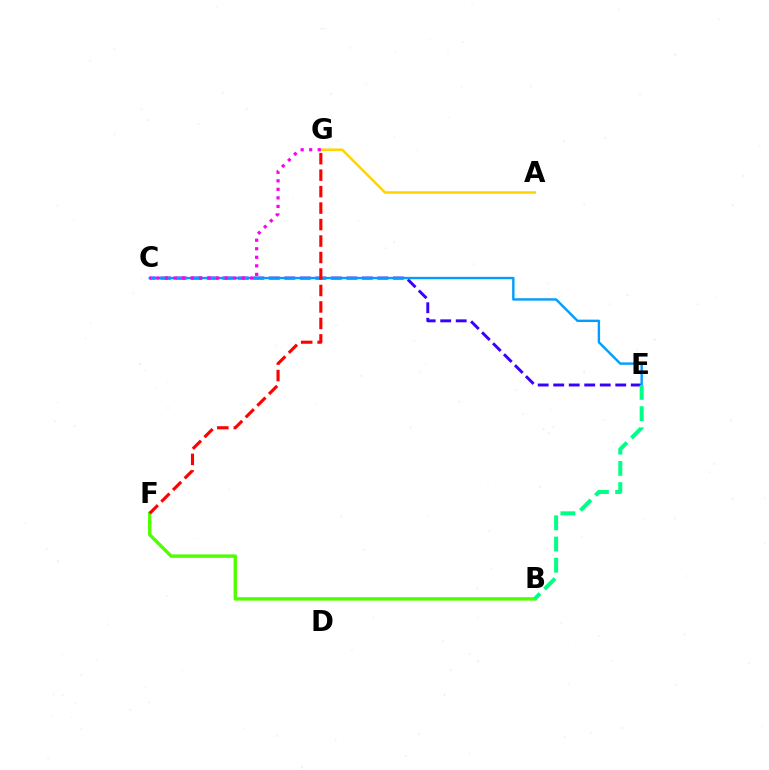{('C', 'E'): [{'color': '#3700ff', 'line_style': 'dashed', 'thickness': 2.11}, {'color': '#009eff', 'line_style': 'solid', 'thickness': 1.73}], ('B', 'F'): [{'color': '#4fff00', 'line_style': 'solid', 'thickness': 2.45}], ('A', 'G'): [{'color': '#ffd500', 'line_style': 'solid', 'thickness': 1.81}], ('C', 'G'): [{'color': '#ff00ed', 'line_style': 'dotted', 'thickness': 2.32}], ('F', 'G'): [{'color': '#ff0000', 'line_style': 'dashed', 'thickness': 2.24}], ('B', 'E'): [{'color': '#00ff86', 'line_style': 'dashed', 'thickness': 2.88}]}